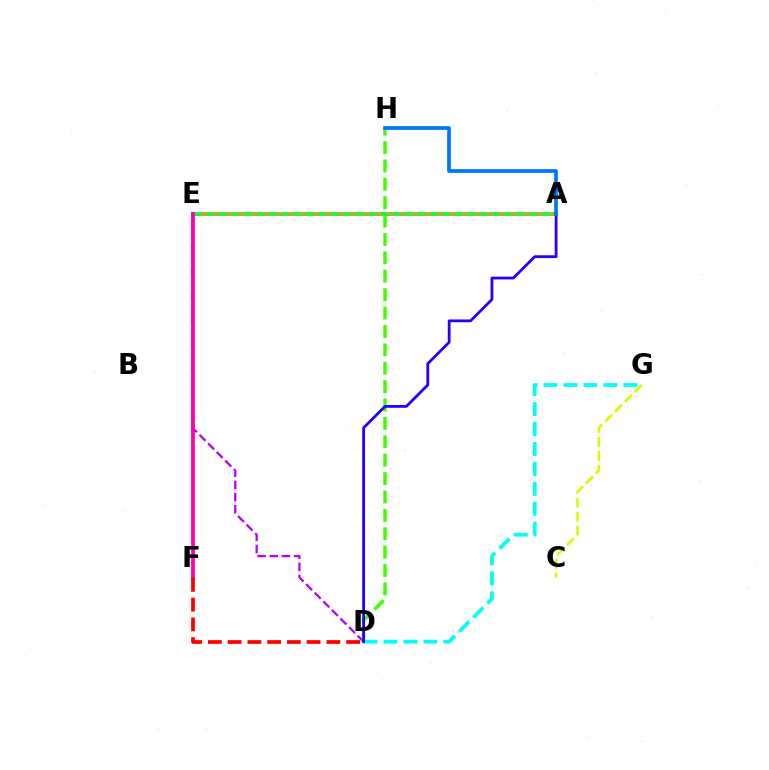{('D', 'E'): [{'color': '#b900ff', 'line_style': 'dashed', 'thickness': 1.65}], ('D', 'H'): [{'color': '#3dff00', 'line_style': 'dashed', 'thickness': 2.5}], ('D', 'G'): [{'color': '#00fff6', 'line_style': 'dashed', 'thickness': 2.71}], ('A', 'E'): [{'color': '#00ff5c', 'line_style': 'solid', 'thickness': 2.89}, {'color': '#ff9400', 'line_style': 'dashed', 'thickness': 1.69}], ('A', 'D'): [{'color': '#2500ff', 'line_style': 'solid', 'thickness': 2.0}], ('E', 'F'): [{'color': '#ff00ac', 'line_style': 'solid', 'thickness': 2.7}], ('C', 'G'): [{'color': '#d1ff00', 'line_style': 'dashed', 'thickness': 1.9}], ('D', 'F'): [{'color': '#ff0000', 'line_style': 'dashed', 'thickness': 2.68}], ('A', 'H'): [{'color': '#0074ff', 'line_style': 'solid', 'thickness': 2.66}]}